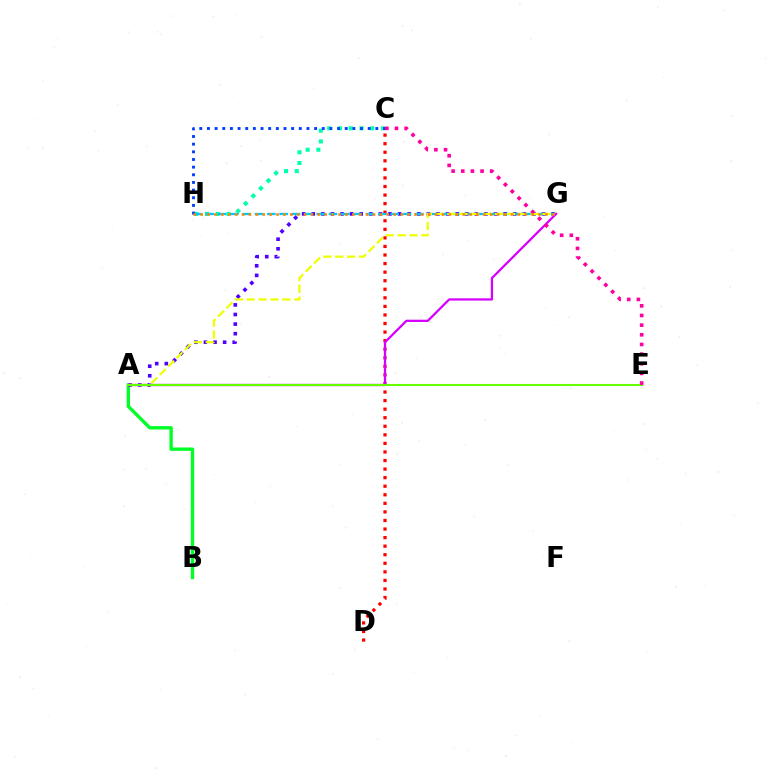{('A', 'B'): [{'color': '#00ff27', 'line_style': 'solid', 'thickness': 2.41}], ('C', 'H'): [{'color': '#00ffaf', 'line_style': 'dotted', 'thickness': 2.92}, {'color': '#003fff', 'line_style': 'dotted', 'thickness': 2.08}], ('A', 'G'): [{'color': '#4f00ff', 'line_style': 'dotted', 'thickness': 2.61}, {'color': '#eeff00', 'line_style': 'dashed', 'thickness': 1.61}, {'color': '#d600ff', 'line_style': 'solid', 'thickness': 1.63}], ('C', 'D'): [{'color': '#ff0000', 'line_style': 'dotted', 'thickness': 2.33}], ('G', 'H'): [{'color': '#00c7ff', 'line_style': 'dashed', 'thickness': 1.68}, {'color': '#ff8800', 'line_style': 'dotted', 'thickness': 1.87}], ('A', 'E'): [{'color': '#66ff00', 'line_style': 'solid', 'thickness': 1.5}], ('C', 'E'): [{'color': '#ff00a0', 'line_style': 'dotted', 'thickness': 2.62}]}